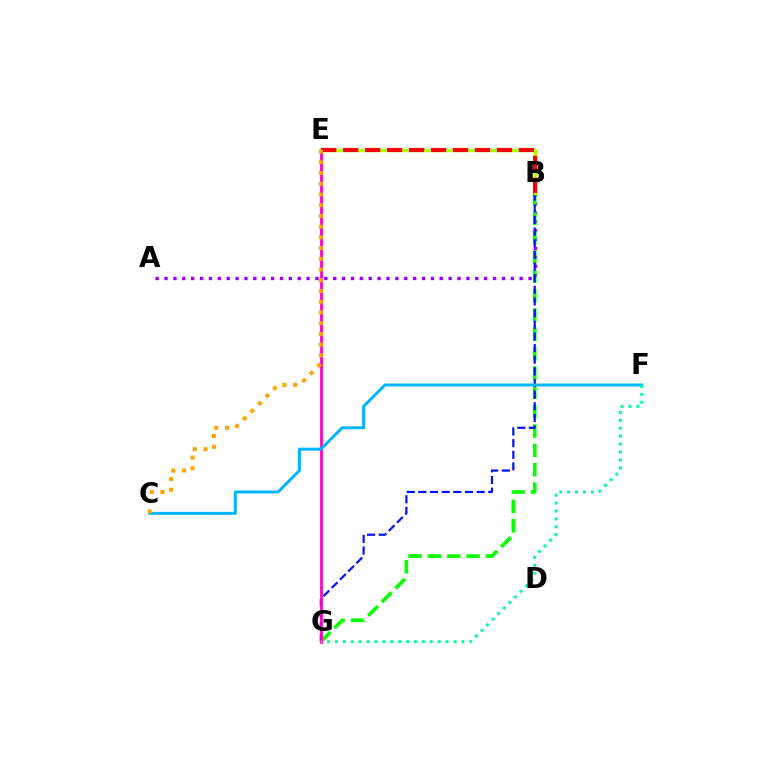{('A', 'B'): [{'color': '#9b00ff', 'line_style': 'dotted', 'thickness': 2.41}], ('B', 'G'): [{'color': '#08ff00', 'line_style': 'dashed', 'thickness': 2.63}, {'color': '#0010ff', 'line_style': 'dashed', 'thickness': 1.58}], ('E', 'G'): [{'color': '#ff00bd', 'line_style': 'solid', 'thickness': 1.97}], ('B', 'E'): [{'color': '#b3ff00', 'line_style': 'solid', 'thickness': 2.44}, {'color': '#ff0000', 'line_style': 'dashed', 'thickness': 2.98}], ('C', 'F'): [{'color': '#00b5ff', 'line_style': 'solid', 'thickness': 2.14}], ('F', 'G'): [{'color': '#00ff9d', 'line_style': 'dotted', 'thickness': 2.15}], ('C', 'E'): [{'color': '#ffa500', 'line_style': 'dotted', 'thickness': 2.91}]}